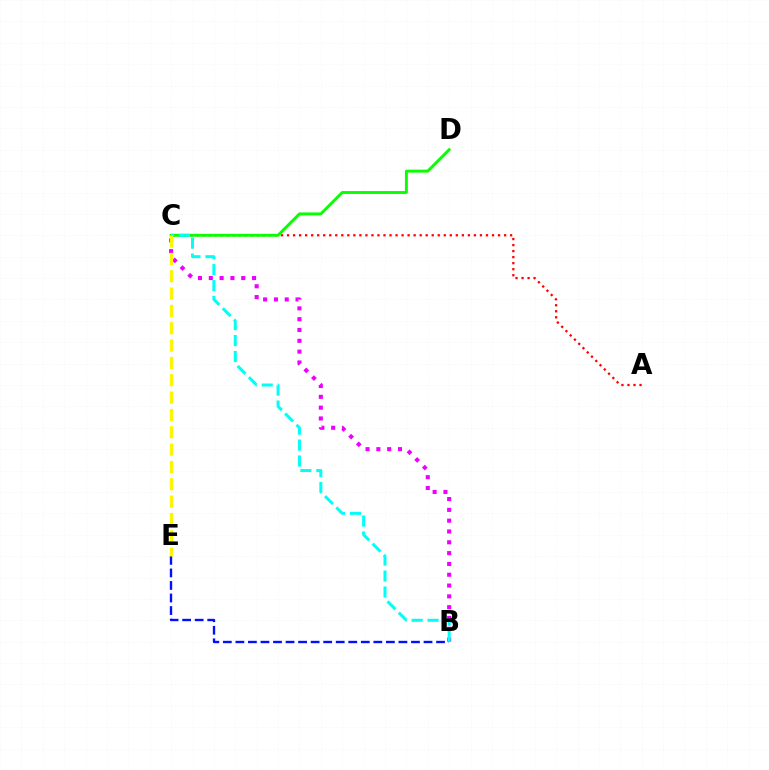{('A', 'C'): [{'color': '#ff0000', 'line_style': 'dotted', 'thickness': 1.64}], ('B', 'E'): [{'color': '#0010ff', 'line_style': 'dashed', 'thickness': 1.7}], ('B', 'C'): [{'color': '#ee00ff', 'line_style': 'dotted', 'thickness': 2.94}, {'color': '#00fff6', 'line_style': 'dashed', 'thickness': 2.17}], ('C', 'D'): [{'color': '#08ff00', 'line_style': 'solid', 'thickness': 2.09}], ('C', 'E'): [{'color': '#fcf500', 'line_style': 'dashed', 'thickness': 2.36}]}